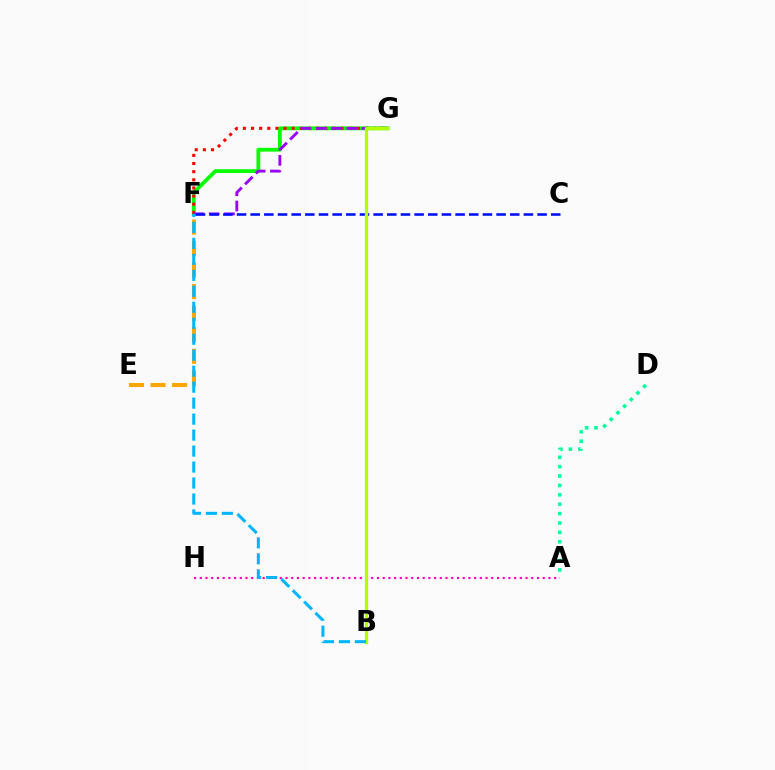{('F', 'G'): [{'color': '#08ff00', 'line_style': 'solid', 'thickness': 2.73}, {'color': '#ff0000', 'line_style': 'dotted', 'thickness': 2.21}, {'color': '#9b00ff', 'line_style': 'dashed', 'thickness': 2.07}], ('A', 'D'): [{'color': '#00ff9d', 'line_style': 'dotted', 'thickness': 2.55}], ('A', 'H'): [{'color': '#ff00bd', 'line_style': 'dotted', 'thickness': 1.55}], ('E', 'F'): [{'color': '#ffa500', 'line_style': 'dashed', 'thickness': 2.93}], ('C', 'F'): [{'color': '#0010ff', 'line_style': 'dashed', 'thickness': 1.86}], ('B', 'G'): [{'color': '#b3ff00', 'line_style': 'solid', 'thickness': 2.35}], ('B', 'F'): [{'color': '#00b5ff', 'line_style': 'dashed', 'thickness': 2.17}]}